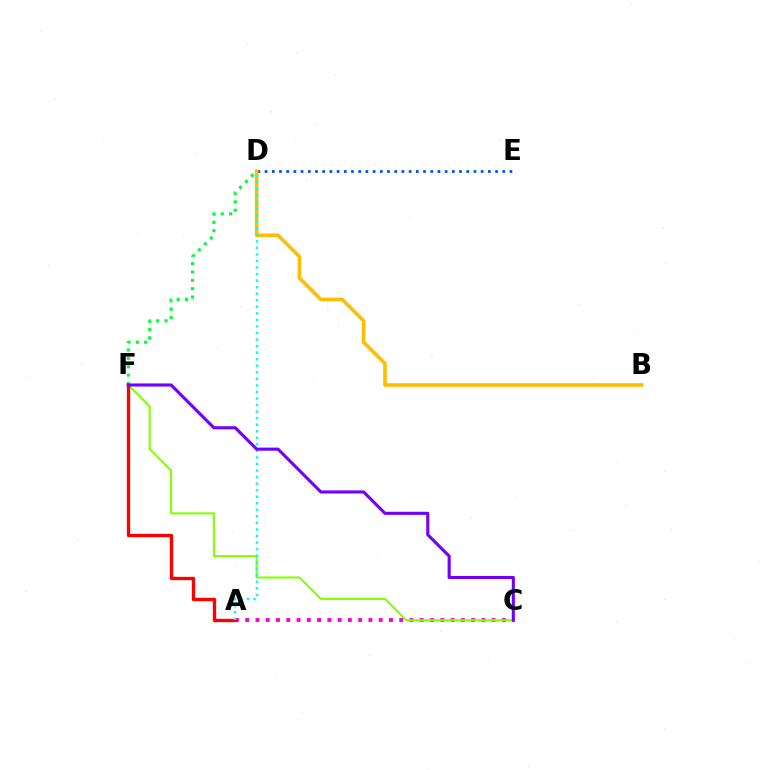{('A', 'C'): [{'color': '#ff00cf', 'line_style': 'dotted', 'thickness': 2.79}], ('D', 'F'): [{'color': '#00ff39', 'line_style': 'dotted', 'thickness': 2.27}], ('C', 'F'): [{'color': '#84ff00', 'line_style': 'solid', 'thickness': 1.51}, {'color': '#7200ff', 'line_style': 'solid', 'thickness': 2.23}], ('A', 'F'): [{'color': '#ff0000', 'line_style': 'solid', 'thickness': 2.4}], ('D', 'E'): [{'color': '#004bff', 'line_style': 'dotted', 'thickness': 1.96}], ('B', 'D'): [{'color': '#ffbd00', 'line_style': 'solid', 'thickness': 2.61}], ('A', 'D'): [{'color': '#00fff6', 'line_style': 'dotted', 'thickness': 1.78}]}